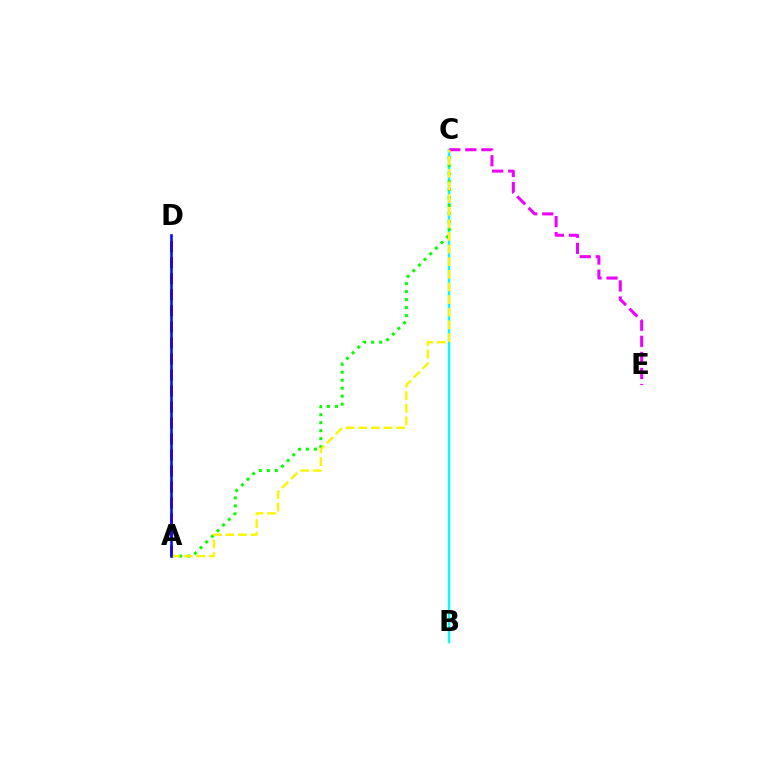{('B', 'C'): [{'color': '#00fff6', 'line_style': 'solid', 'thickness': 1.75}], ('A', 'C'): [{'color': '#08ff00', 'line_style': 'dotted', 'thickness': 2.17}, {'color': '#fcf500', 'line_style': 'dashed', 'thickness': 1.72}], ('A', 'D'): [{'color': '#ff0000', 'line_style': 'dashed', 'thickness': 2.18}, {'color': '#0010ff', 'line_style': 'solid', 'thickness': 1.87}], ('C', 'E'): [{'color': '#ee00ff', 'line_style': 'dashed', 'thickness': 2.18}]}